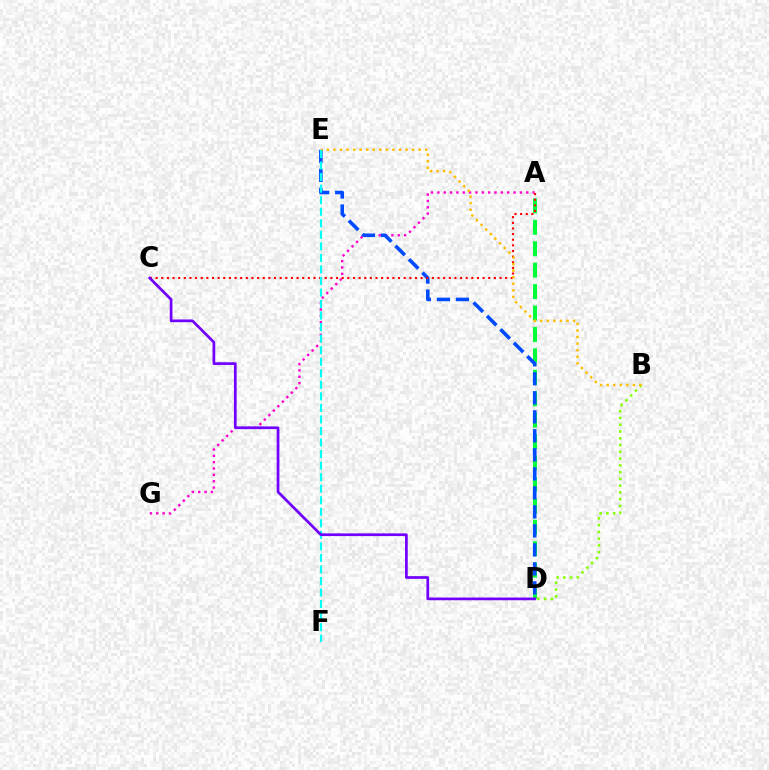{('A', 'G'): [{'color': '#ff00cf', 'line_style': 'dotted', 'thickness': 1.73}], ('A', 'D'): [{'color': '#00ff39', 'line_style': 'dashed', 'thickness': 2.91}], ('B', 'D'): [{'color': '#84ff00', 'line_style': 'dotted', 'thickness': 1.84}], ('D', 'E'): [{'color': '#004bff', 'line_style': 'dashed', 'thickness': 2.58}], ('A', 'C'): [{'color': '#ff0000', 'line_style': 'dotted', 'thickness': 1.53}], ('B', 'E'): [{'color': '#ffbd00', 'line_style': 'dotted', 'thickness': 1.78}], ('E', 'F'): [{'color': '#00fff6', 'line_style': 'dashed', 'thickness': 1.57}], ('C', 'D'): [{'color': '#7200ff', 'line_style': 'solid', 'thickness': 1.96}]}